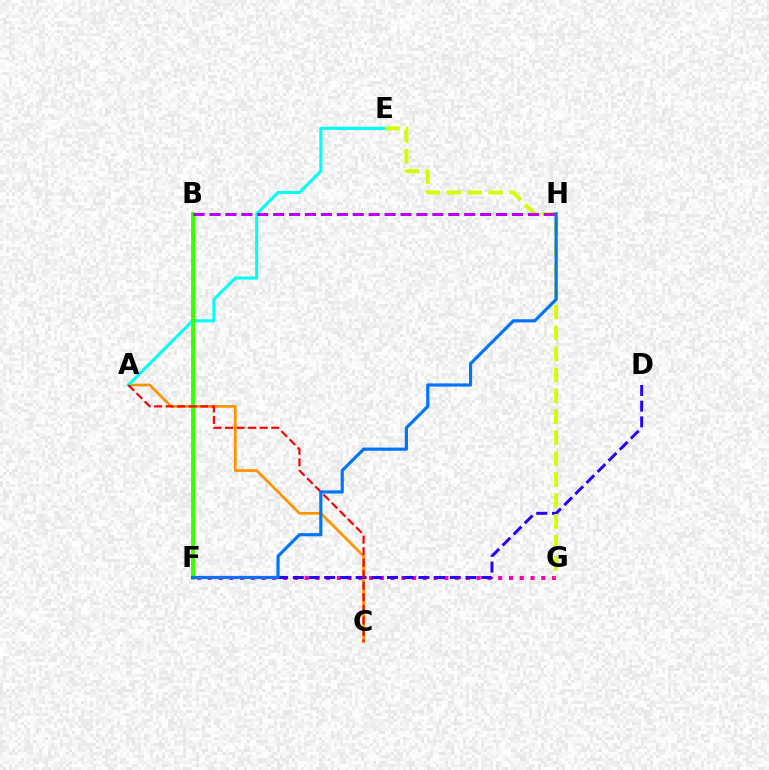{('A', 'C'): [{'color': '#ff9400', 'line_style': 'solid', 'thickness': 1.96}, {'color': '#ff0000', 'line_style': 'dashed', 'thickness': 1.57}], ('B', 'F'): [{'color': '#00ff5c', 'line_style': 'solid', 'thickness': 1.96}, {'color': '#3dff00', 'line_style': 'solid', 'thickness': 2.78}], ('A', 'E'): [{'color': '#00fff6', 'line_style': 'solid', 'thickness': 2.21}], ('F', 'G'): [{'color': '#ff00ac', 'line_style': 'dotted', 'thickness': 2.92}], ('D', 'F'): [{'color': '#2500ff', 'line_style': 'dashed', 'thickness': 2.13}], ('E', 'G'): [{'color': '#d1ff00', 'line_style': 'dashed', 'thickness': 2.84}], ('F', 'H'): [{'color': '#0074ff', 'line_style': 'solid', 'thickness': 2.28}], ('B', 'H'): [{'color': '#b900ff', 'line_style': 'dashed', 'thickness': 2.16}]}